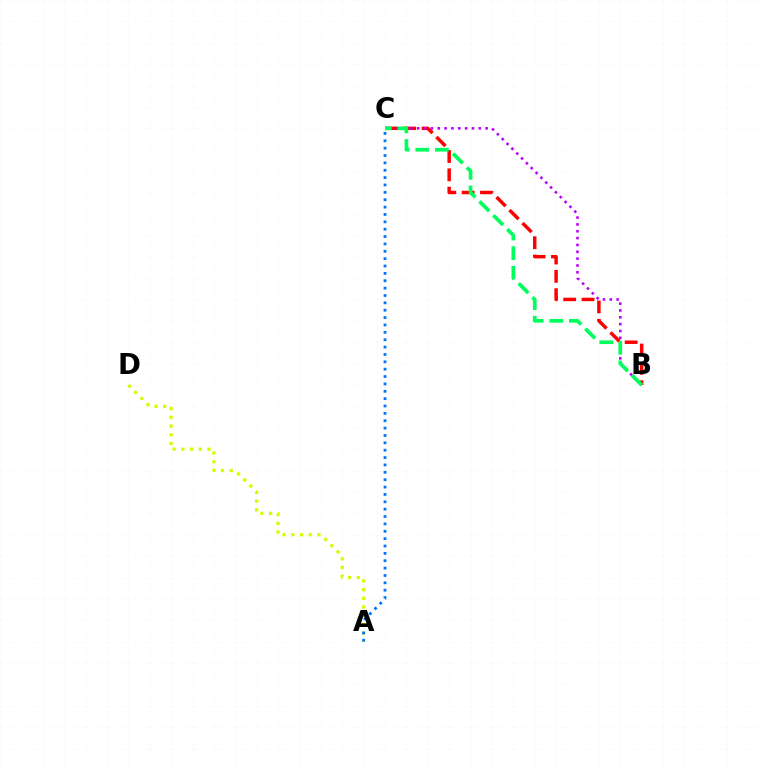{('B', 'C'): [{'color': '#ff0000', 'line_style': 'dashed', 'thickness': 2.49}, {'color': '#b900ff', 'line_style': 'dotted', 'thickness': 1.86}, {'color': '#00ff5c', 'line_style': 'dashed', 'thickness': 2.66}], ('A', 'D'): [{'color': '#d1ff00', 'line_style': 'dotted', 'thickness': 2.37}], ('A', 'C'): [{'color': '#0074ff', 'line_style': 'dotted', 'thickness': 2.0}]}